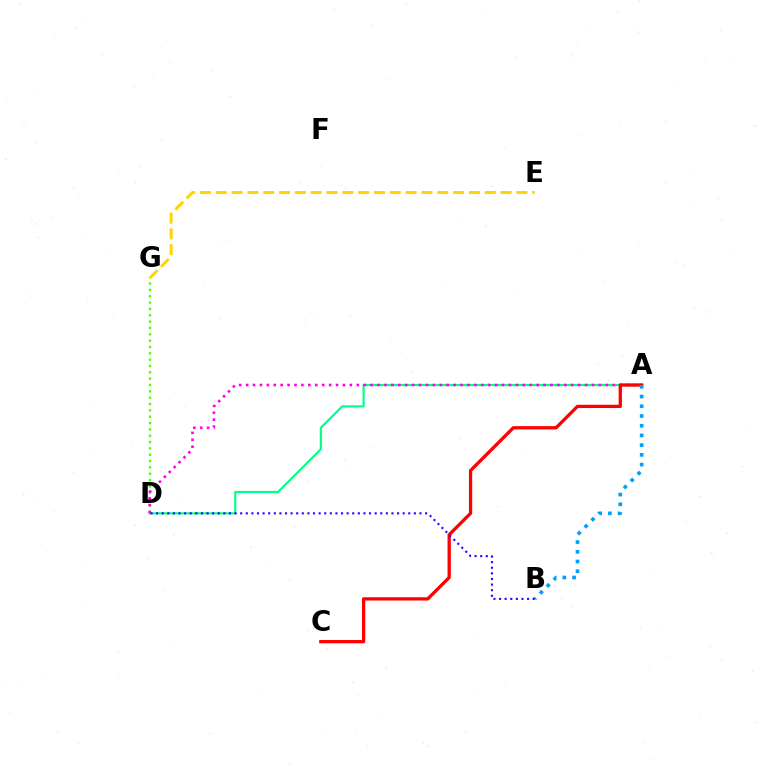{('A', 'D'): [{'color': '#00ff86', 'line_style': 'solid', 'thickness': 1.55}, {'color': '#ff00ed', 'line_style': 'dotted', 'thickness': 1.88}], ('D', 'G'): [{'color': '#4fff00', 'line_style': 'dotted', 'thickness': 1.72}], ('A', 'C'): [{'color': '#ff0000', 'line_style': 'solid', 'thickness': 2.36}], ('A', 'B'): [{'color': '#009eff', 'line_style': 'dotted', 'thickness': 2.64}], ('B', 'D'): [{'color': '#3700ff', 'line_style': 'dotted', 'thickness': 1.52}], ('E', 'G'): [{'color': '#ffd500', 'line_style': 'dashed', 'thickness': 2.15}]}